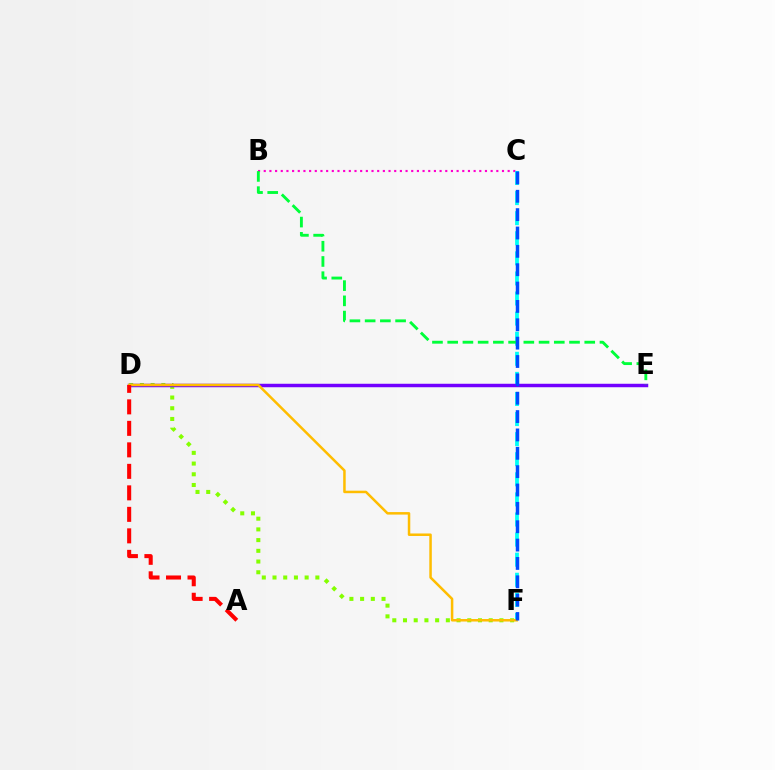{('D', 'F'): [{'color': '#84ff00', 'line_style': 'dotted', 'thickness': 2.91}, {'color': '#ffbd00', 'line_style': 'solid', 'thickness': 1.8}], ('B', 'C'): [{'color': '#ff00cf', 'line_style': 'dotted', 'thickness': 1.54}], ('C', 'F'): [{'color': '#00fff6', 'line_style': 'dashed', 'thickness': 2.73}, {'color': '#004bff', 'line_style': 'dashed', 'thickness': 2.49}], ('D', 'E'): [{'color': '#7200ff', 'line_style': 'solid', 'thickness': 2.5}], ('B', 'E'): [{'color': '#00ff39', 'line_style': 'dashed', 'thickness': 2.07}], ('A', 'D'): [{'color': '#ff0000', 'line_style': 'dashed', 'thickness': 2.92}]}